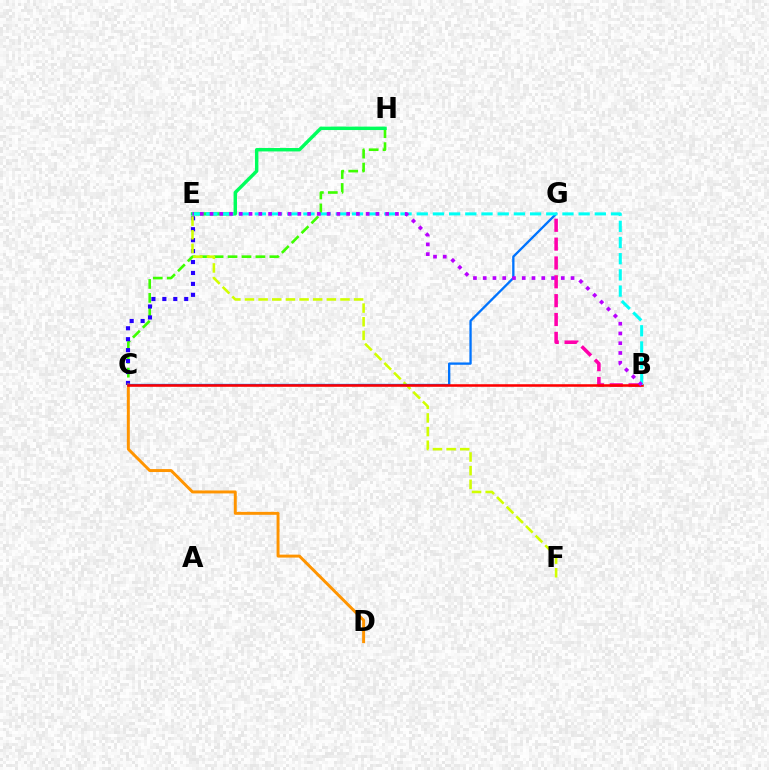{('C', 'H'): [{'color': '#3dff00', 'line_style': 'dashed', 'thickness': 1.89}], ('E', 'H'): [{'color': '#00ff5c', 'line_style': 'solid', 'thickness': 2.46}], ('C', 'E'): [{'color': '#2500ff', 'line_style': 'dotted', 'thickness': 2.97}], ('B', 'G'): [{'color': '#ff00ac', 'line_style': 'dashed', 'thickness': 2.56}], ('E', 'F'): [{'color': '#d1ff00', 'line_style': 'dashed', 'thickness': 1.85}], ('C', 'D'): [{'color': '#ff9400', 'line_style': 'solid', 'thickness': 2.13}], ('C', 'G'): [{'color': '#0074ff', 'line_style': 'solid', 'thickness': 1.67}], ('B', 'C'): [{'color': '#ff0000', 'line_style': 'solid', 'thickness': 1.85}], ('B', 'E'): [{'color': '#00fff6', 'line_style': 'dashed', 'thickness': 2.2}, {'color': '#b900ff', 'line_style': 'dotted', 'thickness': 2.65}]}